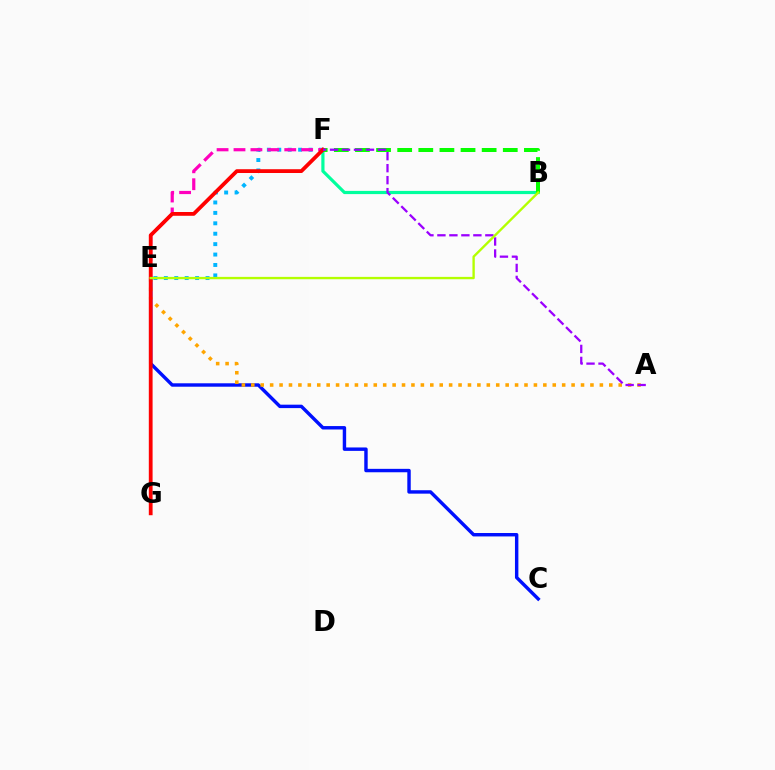{('E', 'F'): [{'color': '#00b5ff', 'line_style': 'dotted', 'thickness': 2.83}, {'color': '#ff00bd', 'line_style': 'dashed', 'thickness': 2.3}], ('C', 'E'): [{'color': '#0010ff', 'line_style': 'solid', 'thickness': 2.46}], ('B', 'F'): [{'color': '#00ff9d', 'line_style': 'solid', 'thickness': 2.3}, {'color': '#08ff00', 'line_style': 'dashed', 'thickness': 2.87}], ('A', 'E'): [{'color': '#ffa500', 'line_style': 'dotted', 'thickness': 2.56}], ('F', 'G'): [{'color': '#ff0000', 'line_style': 'solid', 'thickness': 2.72}], ('A', 'F'): [{'color': '#9b00ff', 'line_style': 'dashed', 'thickness': 1.63}], ('B', 'E'): [{'color': '#b3ff00', 'line_style': 'solid', 'thickness': 1.7}]}